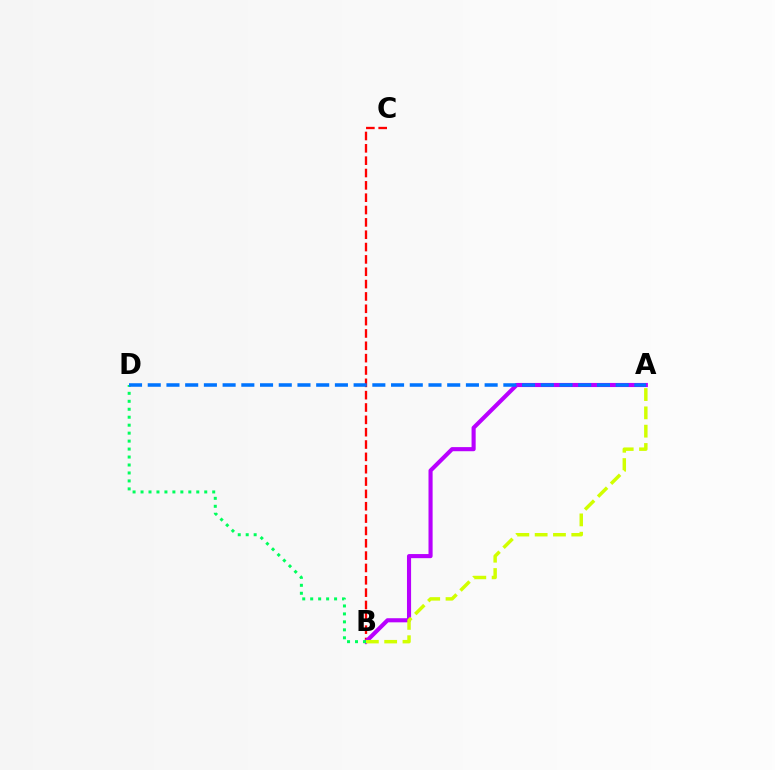{('B', 'C'): [{'color': '#ff0000', 'line_style': 'dashed', 'thickness': 1.68}], ('A', 'B'): [{'color': '#b900ff', 'line_style': 'solid', 'thickness': 2.96}, {'color': '#d1ff00', 'line_style': 'dashed', 'thickness': 2.49}], ('B', 'D'): [{'color': '#00ff5c', 'line_style': 'dotted', 'thickness': 2.16}], ('A', 'D'): [{'color': '#0074ff', 'line_style': 'dashed', 'thickness': 2.54}]}